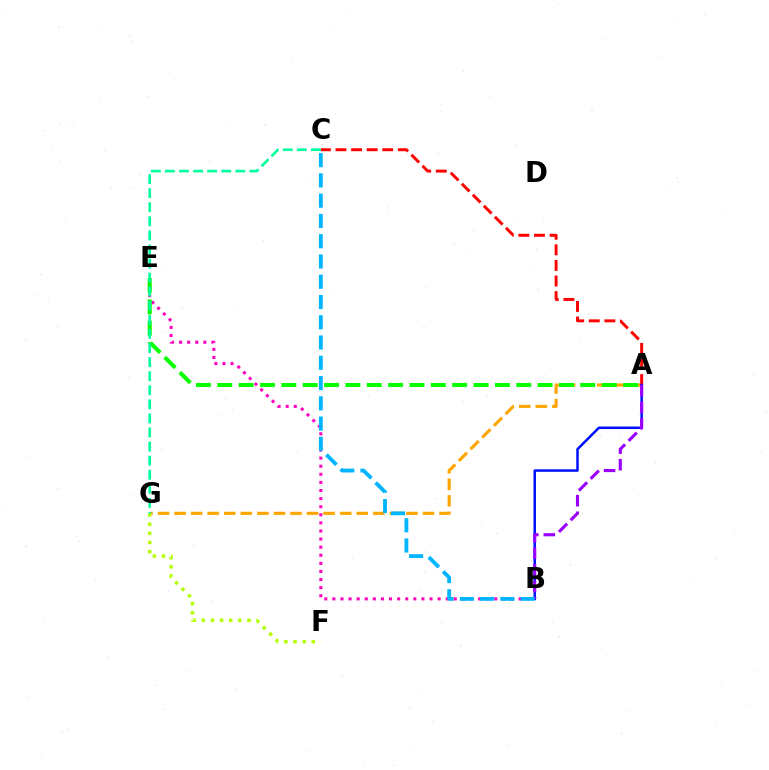{('B', 'E'): [{'color': '#ff00bd', 'line_style': 'dotted', 'thickness': 2.2}], ('A', 'G'): [{'color': '#ffa500', 'line_style': 'dashed', 'thickness': 2.25}], ('F', 'G'): [{'color': '#b3ff00', 'line_style': 'dotted', 'thickness': 2.48}], ('A', 'E'): [{'color': '#08ff00', 'line_style': 'dashed', 'thickness': 2.9}], ('A', 'C'): [{'color': '#ff0000', 'line_style': 'dashed', 'thickness': 2.12}], ('A', 'B'): [{'color': '#0010ff', 'line_style': 'solid', 'thickness': 1.8}, {'color': '#9b00ff', 'line_style': 'dashed', 'thickness': 2.25}], ('C', 'G'): [{'color': '#00ff9d', 'line_style': 'dashed', 'thickness': 1.91}], ('B', 'C'): [{'color': '#00b5ff', 'line_style': 'dashed', 'thickness': 2.75}]}